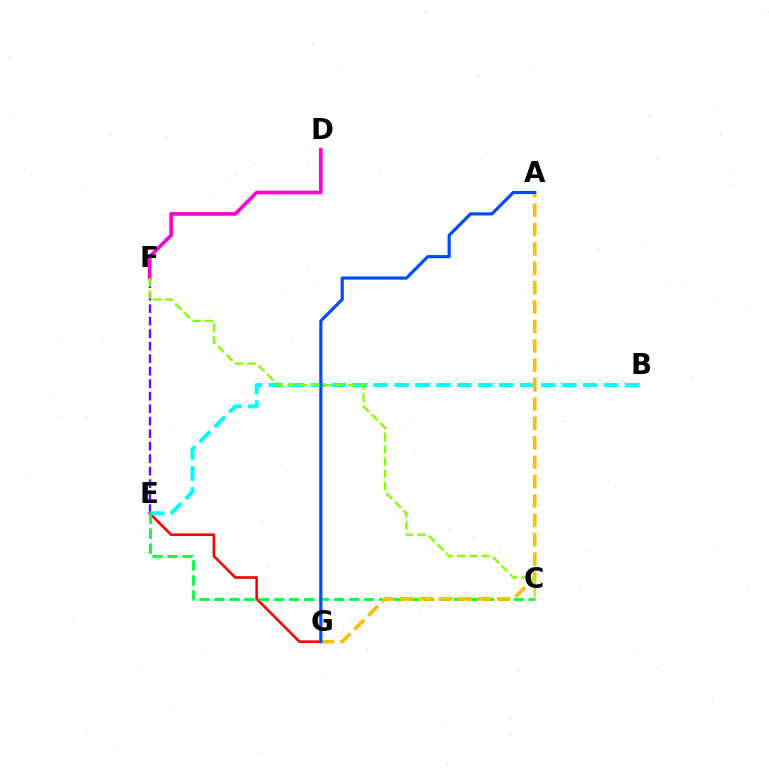{('E', 'G'): [{'color': '#ff0000', 'line_style': 'solid', 'thickness': 1.89}], ('E', 'F'): [{'color': '#7200ff', 'line_style': 'dashed', 'thickness': 1.7}], ('B', 'E'): [{'color': '#00fff6', 'line_style': 'dashed', 'thickness': 2.85}], ('D', 'F'): [{'color': '#ff00cf', 'line_style': 'solid', 'thickness': 2.63}], ('C', 'E'): [{'color': '#00ff39', 'line_style': 'dashed', 'thickness': 2.03}], ('A', 'G'): [{'color': '#ffbd00', 'line_style': 'dashed', 'thickness': 2.63}, {'color': '#004bff', 'line_style': 'solid', 'thickness': 2.26}], ('C', 'F'): [{'color': '#84ff00', 'line_style': 'dashed', 'thickness': 1.65}]}